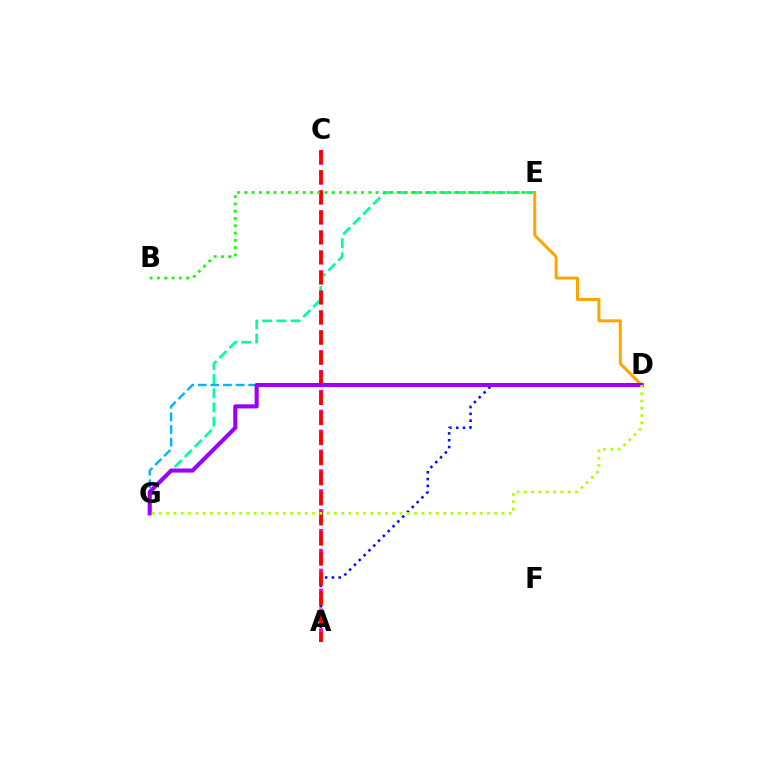{('D', 'E'): [{'color': '#ffa500', 'line_style': 'solid', 'thickness': 2.15}], ('A', 'C'): [{'color': '#ff00bd', 'line_style': 'dotted', 'thickness': 2.7}, {'color': '#ff0000', 'line_style': 'dashed', 'thickness': 2.73}], ('D', 'G'): [{'color': '#00b5ff', 'line_style': 'dashed', 'thickness': 1.71}, {'color': '#9b00ff', 'line_style': 'solid', 'thickness': 2.94}, {'color': '#b3ff00', 'line_style': 'dotted', 'thickness': 1.98}], ('E', 'G'): [{'color': '#00ff9d', 'line_style': 'dashed', 'thickness': 1.92}], ('A', 'D'): [{'color': '#0010ff', 'line_style': 'dotted', 'thickness': 1.85}], ('B', 'E'): [{'color': '#08ff00', 'line_style': 'dotted', 'thickness': 1.98}]}